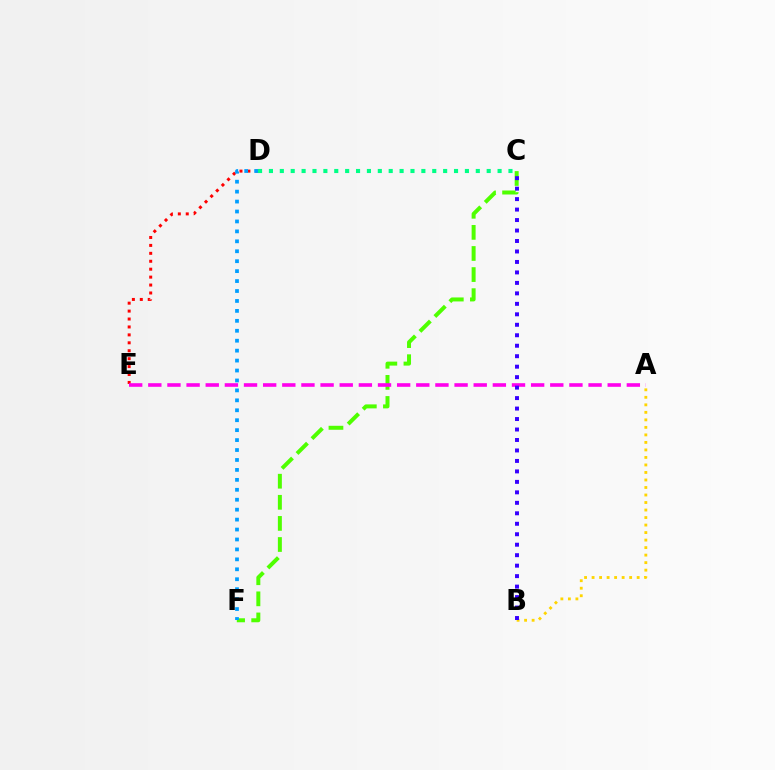{('D', 'E'): [{'color': '#ff0000', 'line_style': 'dotted', 'thickness': 2.15}], ('A', 'B'): [{'color': '#ffd500', 'line_style': 'dotted', 'thickness': 2.04}], ('C', 'D'): [{'color': '#00ff86', 'line_style': 'dotted', 'thickness': 2.96}], ('C', 'F'): [{'color': '#4fff00', 'line_style': 'dashed', 'thickness': 2.87}], ('A', 'E'): [{'color': '#ff00ed', 'line_style': 'dashed', 'thickness': 2.6}], ('B', 'C'): [{'color': '#3700ff', 'line_style': 'dotted', 'thickness': 2.85}], ('D', 'F'): [{'color': '#009eff', 'line_style': 'dotted', 'thickness': 2.7}]}